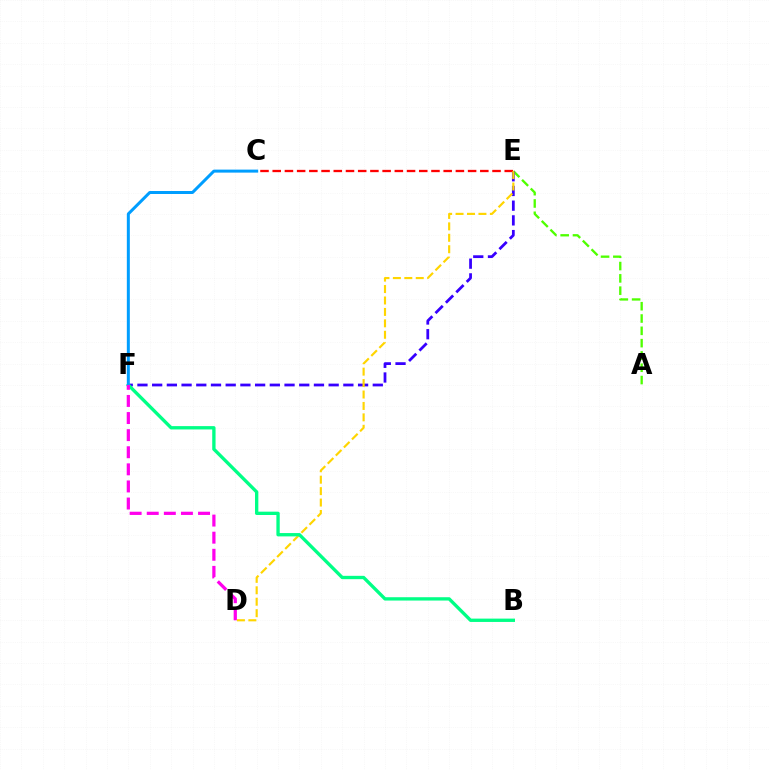{('A', 'E'): [{'color': '#4fff00', 'line_style': 'dashed', 'thickness': 1.67}], ('E', 'F'): [{'color': '#3700ff', 'line_style': 'dashed', 'thickness': 2.0}], ('C', 'E'): [{'color': '#ff0000', 'line_style': 'dashed', 'thickness': 1.66}], ('D', 'E'): [{'color': '#ffd500', 'line_style': 'dashed', 'thickness': 1.55}], ('B', 'F'): [{'color': '#00ff86', 'line_style': 'solid', 'thickness': 2.4}], ('C', 'F'): [{'color': '#009eff', 'line_style': 'solid', 'thickness': 2.16}], ('D', 'F'): [{'color': '#ff00ed', 'line_style': 'dashed', 'thickness': 2.32}]}